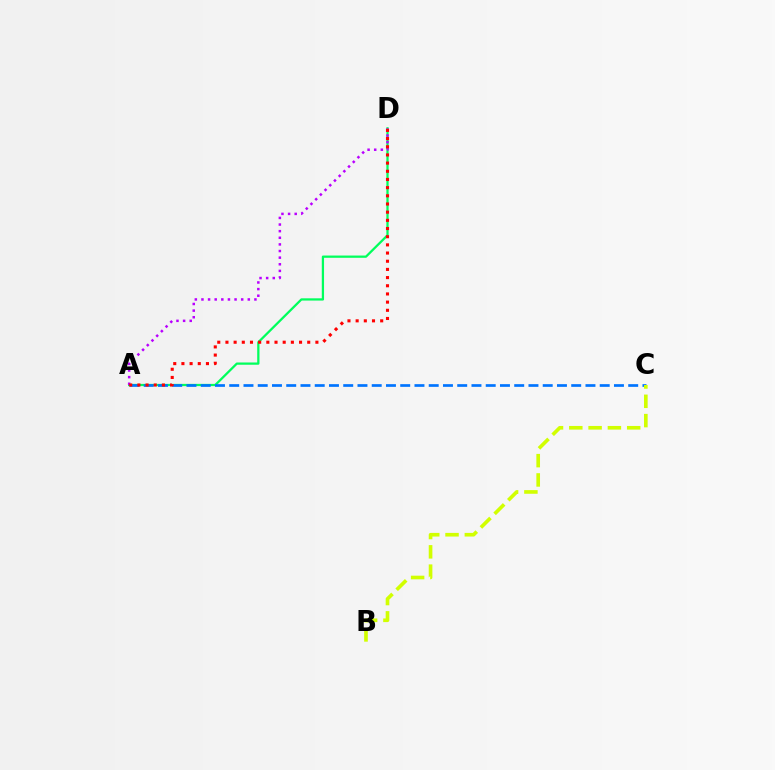{('A', 'D'): [{'color': '#00ff5c', 'line_style': 'solid', 'thickness': 1.63}, {'color': '#b900ff', 'line_style': 'dotted', 'thickness': 1.8}, {'color': '#ff0000', 'line_style': 'dotted', 'thickness': 2.22}], ('A', 'C'): [{'color': '#0074ff', 'line_style': 'dashed', 'thickness': 1.94}], ('B', 'C'): [{'color': '#d1ff00', 'line_style': 'dashed', 'thickness': 2.62}]}